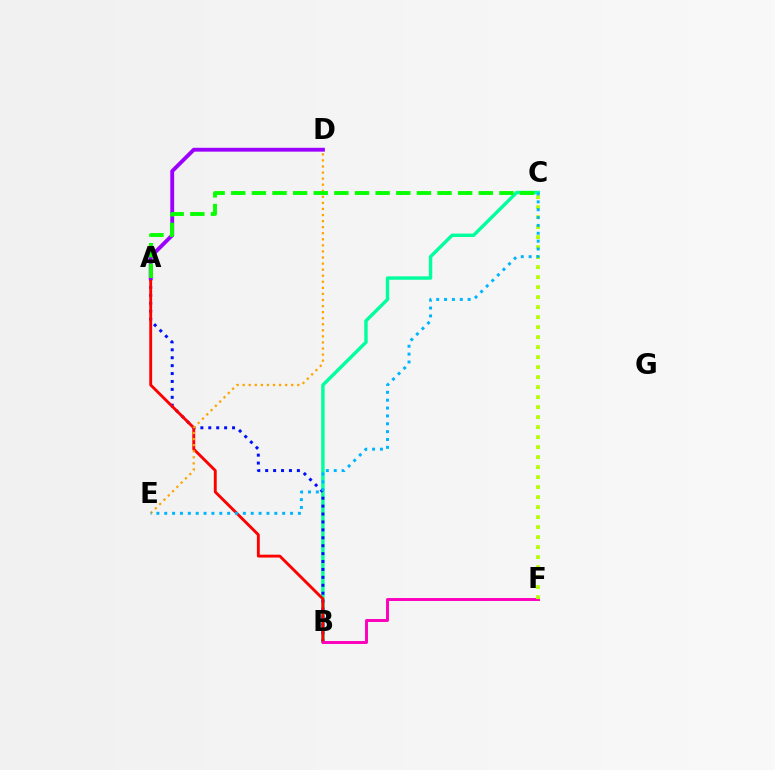{('B', 'C'): [{'color': '#00ff9d', 'line_style': 'solid', 'thickness': 2.45}], ('A', 'B'): [{'color': '#0010ff', 'line_style': 'dotted', 'thickness': 2.15}, {'color': '#ff0000', 'line_style': 'solid', 'thickness': 2.07}], ('D', 'E'): [{'color': '#ffa500', 'line_style': 'dotted', 'thickness': 1.65}], ('B', 'F'): [{'color': '#ff00bd', 'line_style': 'solid', 'thickness': 2.12}], ('A', 'D'): [{'color': '#9b00ff', 'line_style': 'solid', 'thickness': 2.79}], ('C', 'F'): [{'color': '#b3ff00', 'line_style': 'dotted', 'thickness': 2.72}], ('C', 'E'): [{'color': '#00b5ff', 'line_style': 'dotted', 'thickness': 2.14}], ('A', 'C'): [{'color': '#08ff00', 'line_style': 'dashed', 'thickness': 2.8}]}